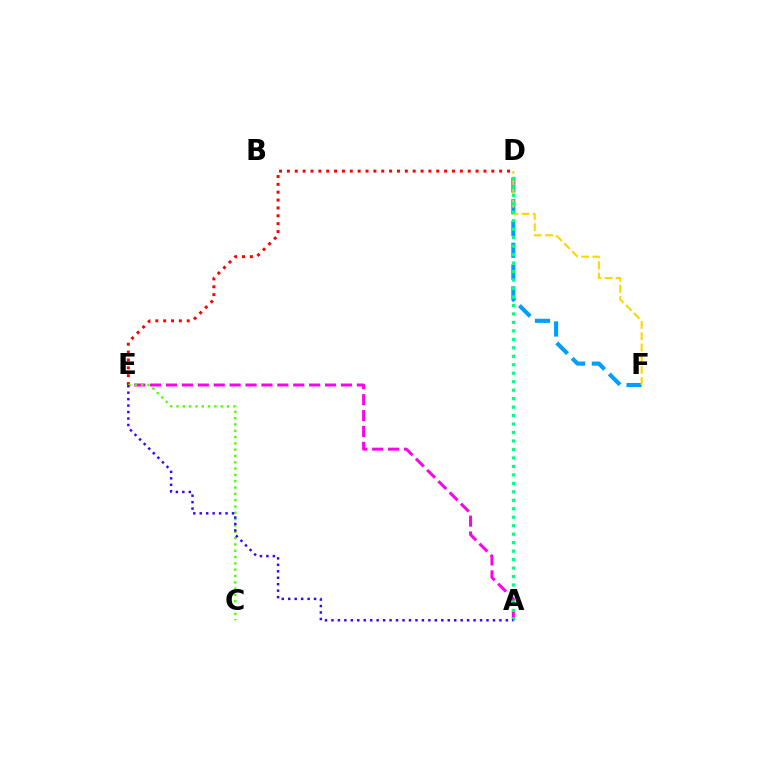{('D', 'F'): [{'color': '#009eff', 'line_style': 'dashed', 'thickness': 2.96}, {'color': '#ffd500', 'line_style': 'dashed', 'thickness': 1.53}], ('A', 'E'): [{'color': '#ff00ed', 'line_style': 'dashed', 'thickness': 2.16}, {'color': '#3700ff', 'line_style': 'dotted', 'thickness': 1.76}], ('D', 'E'): [{'color': '#ff0000', 'line_style': 'dotted', 'thickness': 2.14}], ('C', 'E'): [{'color': '#4fff00', 'line_style': 'dotted', 'thickness': 1.72}], ('A', 'D'): [{'color': '#00ff86', 'line_style': 'dotted', 'thickness': 2.3}]}